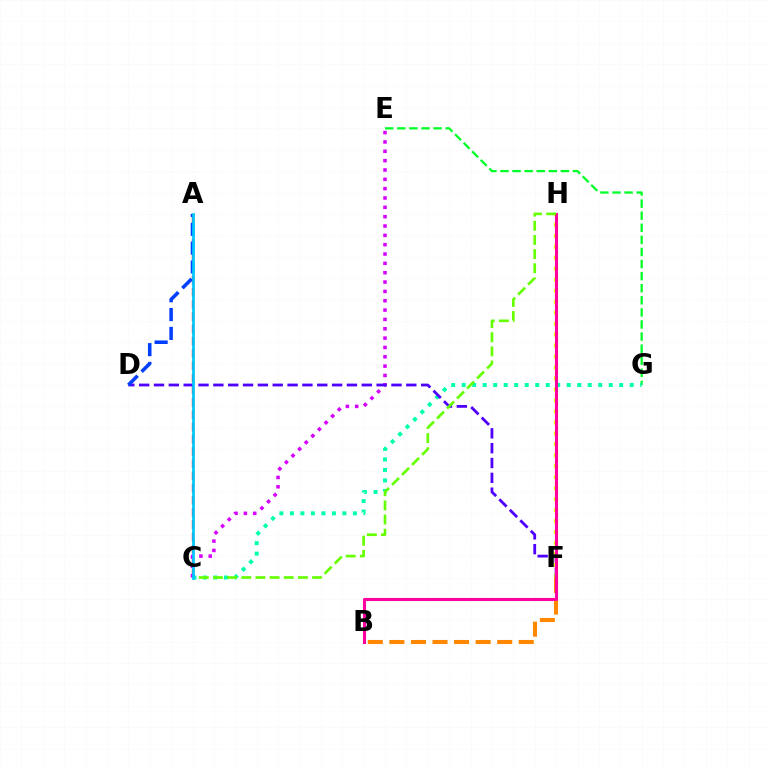{('F', 'H'): [{'color': '#eeff00', 'line_style': 'dotted', 'thickness': 2.98}], ('E', 'G'): [{'color': '#00ff27', 'line_style': 'dashed', 'thickness': 1.64}], ('A', 'C'): [{'color': '#ff0000', 'line_style': 'dashed', 'thickness': 1.66}, {'color': '#00c7ff', 'line_style': 'solid', 'thickness': 1.96}], ('B', 'F'): [{'color': '#ff8800', 'line_style': 'dashed', 'thickness': 2.93}], ('C', 'G'): [{'color': '#00ffaf', 'line_style': 'dotted', 'thickness': 2.85}], ('C', 'E'): [{'color': '#d600ff', 'line_style': 'dotted', 'thickness': 2.54}], ('D', 'F'): [{'color': '#4f00ff', 'line_style': 'dashed', 'thickness': 2.02}], ('B', 'H'): [{'color': '#ff00a0', 'line_style': 'solid', 'thickness': 2.21}], ('C', 'H'): [{'color': '#66ff00', 'line_style': 'dashed', 'thickness': 1.92}], ('A', 'D'): [{'color': '#003fff', 'line_style': 'dashed', 'thickness': 2.56}]}